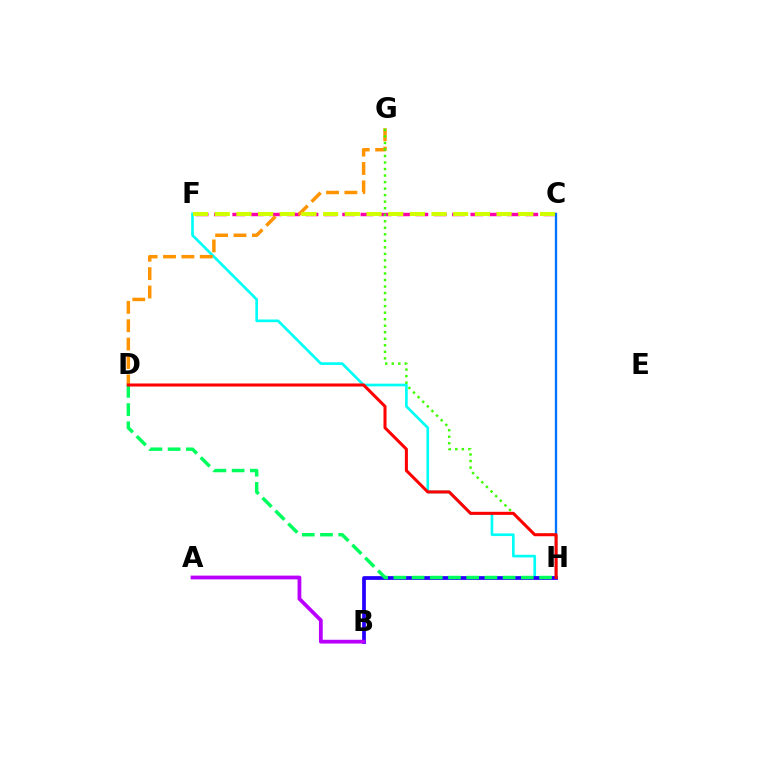{('C', 'F'): [{'color': '#ff00ac', 'line_style': 'dashed', 'thickness': 2.49}, {'color': '#d1ff00', 'line_style': 'dashed', 'thickness': 2.95}], ('F', 'H'): [{'color': '#00fff6', 'line_style': 'solid', 'thickness': 1.92}], ('C', 'H'): [{'color': '#0074ff', 'line_style': 'solid', 'thickness': 1.68}], ('B', 'H'): [{'color': '#2500ff', 'line_style': 'solid', 'thickness': 2.69}], ('D', 'G'): [{'color': '#ff9400', 'line_style': 'dashed', 'thickness': 2.5}], ('G', 'H'): [{'color': '#3dff00', 'line_style': 'dotted', 'thickness': 1.77}], ('D', 'H'): [{'color': '#00ff5c', 'line_style': 'dashed', 'thickness': 2.47}, {'color': '#ff0000', 'line_style': 'solid', 'thickness': 2.19}], ('A', 'B'): [{'color': '#b900ff', 'line_style': 'solid', 'thickness': 2.72}]}